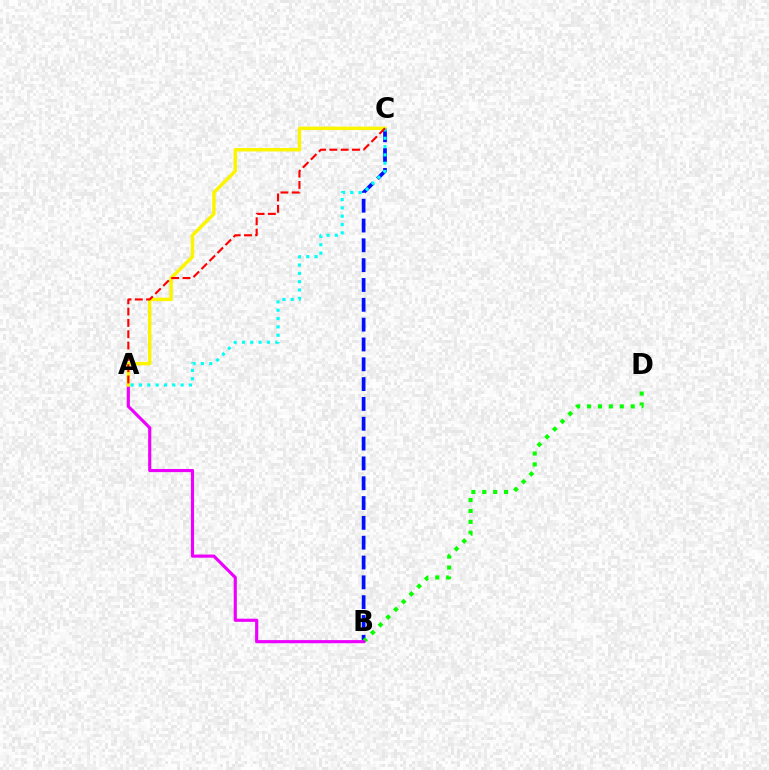{('B', 'C'): [{'color': '#0010ff', 'line_style': 'dashed', 'thickness': 2.69}], ('B', 'D'): [{'color': '#08ff00', 'line_style': 'dotted', 'thickness': 2.96}], ('A', 'B'): [{'color': '#ee00ff', 'line_style': 'solid', 'thickness': 2.26}], ('A', 'C'): [{'color': '#fcf500', 'line_style': 'solid', 'thickness': 2.48}, {'color': '#00fff6', 'line_style': 'dotted', 'thickness': 2.26}, {'color': '#ff0000', 'line_style': 'dashed', 'thickness': 1.54}]}